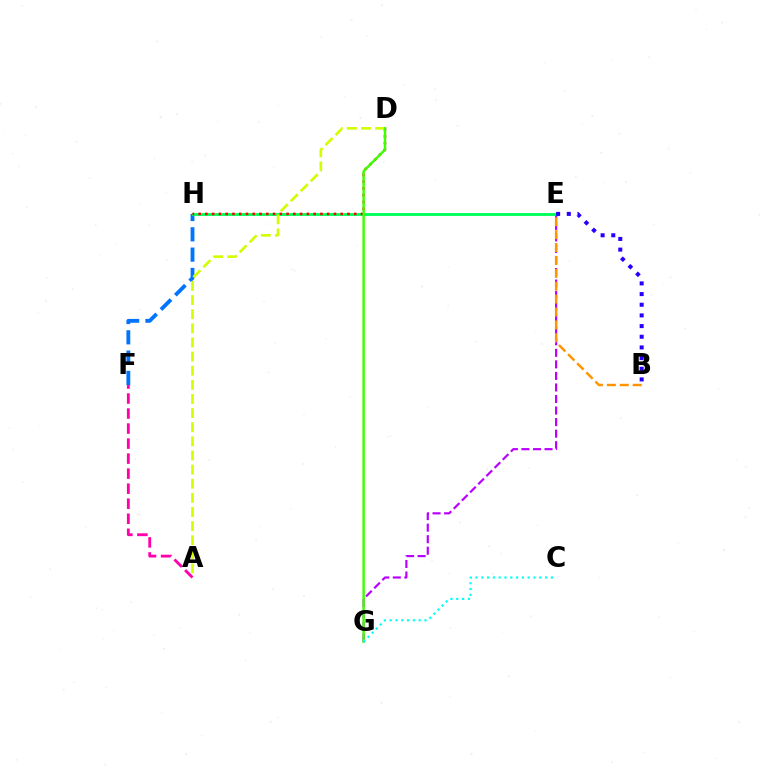{('F', 'H'): [{'color': '#0074ff', 'line_style': 'dashed', 'thickness': 2.76}], ('E', 'G'): [{'color': '#b900ff', 'line_style': 'dashed', 'thickness': 1.57}], ('E', 'H'): [{'color': '#00ff5c', 'line_style': 'solid', 'thickness': 2.08}], ('D', 'H'): [{'color': '#ff0000', 'line_style': 'dotted', 'thickness': 1.84}], ('B', 'E'): [{'color': '#2500ff', 'line_style': 'dotted', 'thickness': 2.9}, {'color': '#ff9400', 'line_style': 'dashed', 'thickness': 1.75}], ('A', 'D'): [{'color': '#d1ff00', 'line_style': 'dashed', 'thickness': 1.92}], ('D', 'G'): [{'color': '#3dff00', 'line_style': 'solid', 'thickness': 1.76}], ('A', 'F'): [{'color': '#ff00ac', 'line_style': 'dashed', 'thickness': 2.04}], ('C', 'G'): [{'color': '#00fff6', 'line_style': 'dotted', 'thickness': 1.58}]}